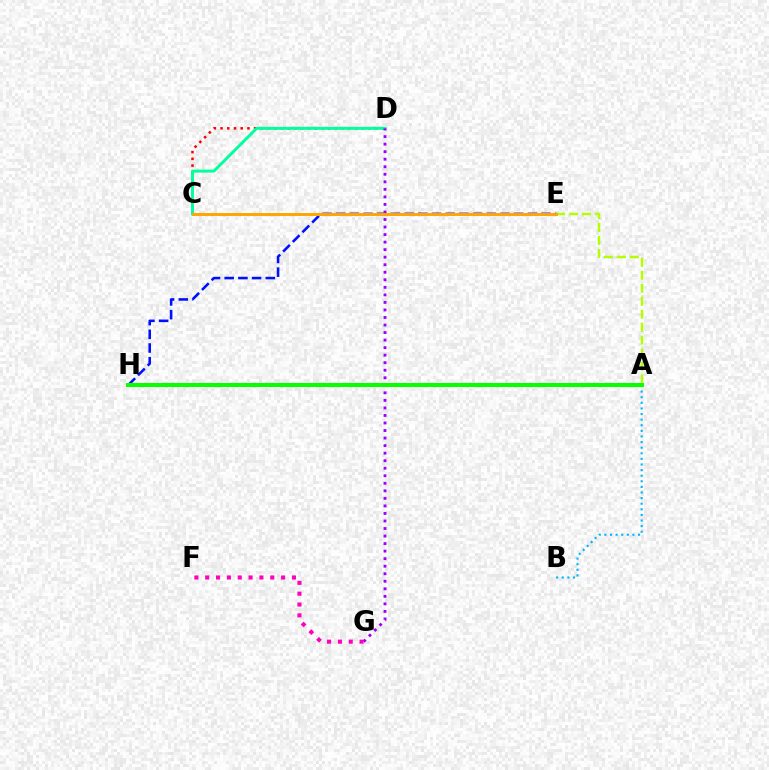{('A', 'E'): [{'color': '#b3ff00', 'line_style': 'dashed', 'thickness': 1.76}], ('C', 'D'): [{'color': '#ff0000', 'line_style': 'dotted', 'thickness': 1.83}, {'color': '#00ff9d', 'line_style': 'solid', 'thickness': 2.12}], ('E', 'H'): [{'color': '#0010ff', 'line_style': 'dashed', 'thickness': 1.86}], ('A', 'B'): [{'color': '#00b5ff', 'line_style': 'dotted', 'thickness': 1.52}], ('D', 'G'): [{'color': '#9b00ff', 'line_style': 'dotted', 'thickness': 2.05}], ('F', 'G'): [{'color': '#ff00bd', 'line_style': 'dotted', 'thickness': 2.95}], ('A', 'H'): [{'color': '#08ff00', 'line_style': 'solid', 'thickness': 2.9}], ('C', 'E'): [{'color': '#ffa500', 'line_style': 'solid', 'thickness': 2.12}]}